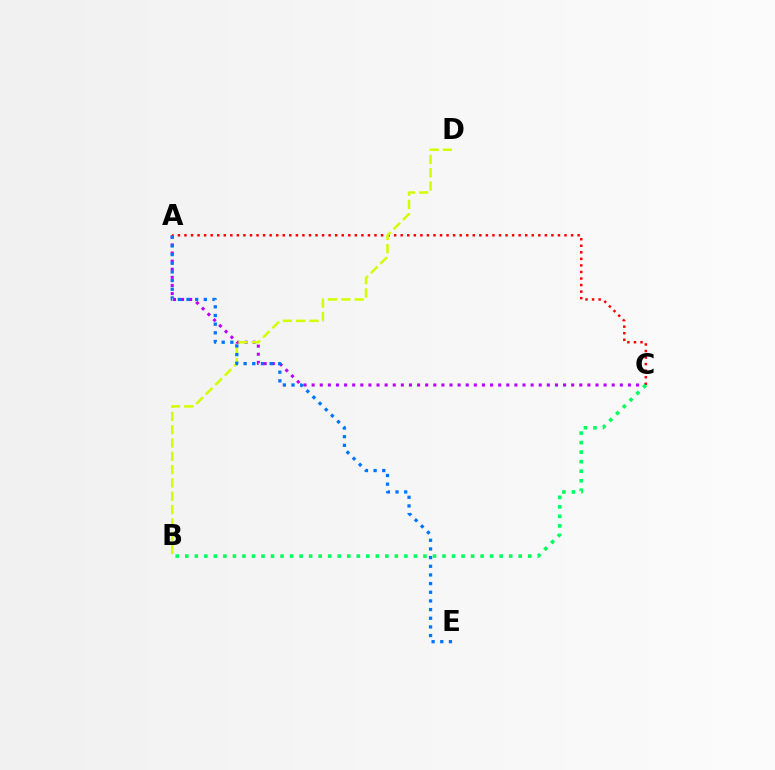{('A', 'C'): [{'color': '#b900ff', 'line_style': 'dotted', 'thickness': 2.2}, {'color': '#ff0000', 'line_style': 'dotted', 'thickness': 1.78}], ('B', 'D'): [{'color': '#d1ff00', 'line_style': 'dashed', 'thickness': 1.81}], ('A', 'E'): [{'color': '#0074ff', 'line_style': 'dotted', 'thickness': 2.35}], ('B', 'C'): [{'color': '#00ff5c', 'line_style': 'dotted', 'thickness': 2.59}]}